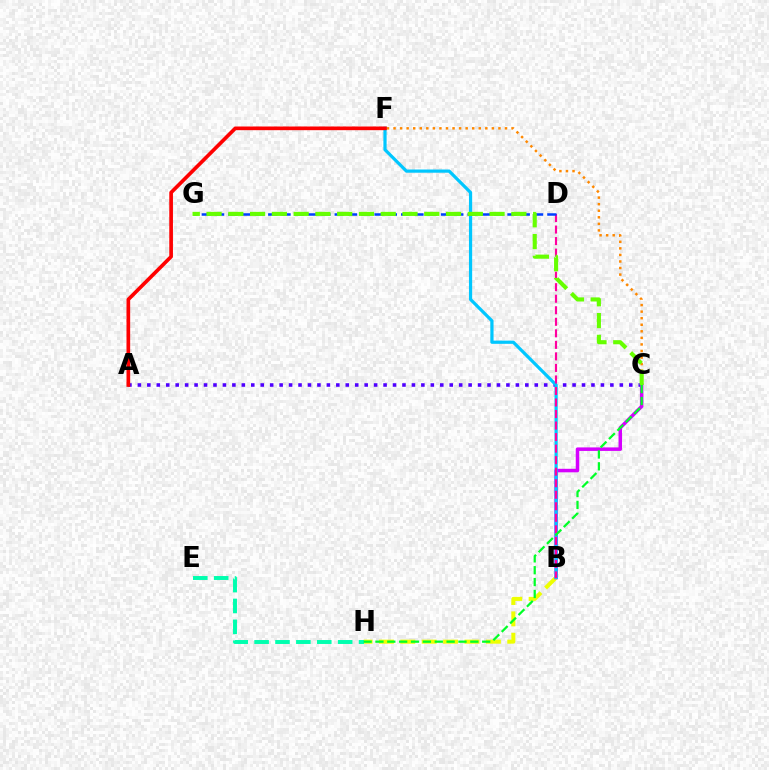{('B', 'H'): [{'color': '#eeff00', 'line_style': 'dashed', 'thickness': 2.91}], ('A', 'C'): [{'color': '#4f00ff', 'line_style': 'dotted', 'thickness': 2.57}], ('B', 'C'): [{'color': '#d600ff', 'line_style': 'solid', 'thickness': 2.53}], ('B', 'F'): [{'color': '#00c7ff', 'line_style': 'solid', 'thickness': 2.31}], ('B', 'D'): [{'color': '#ff00a0', 'line_style': 'dashed', 'thickness': 1.57}], ('E', 'H'): [{'color': '#00ffaf', 'line_style': 'dashed', 'thickness': 2.84}], ('D', 'G'): [{'color': '#003fff', 'line_style': 'dashed', 'thickness': 1.81}], ('C', 'F'): [{'color': '#ff8800', 'line_style': 'dotted', 'thickness': 1.78}], ('C', 'G'): [{'color': '#66ff00', 'line_style': 'dashed', 'thickness': 2.96}], ('C', 'H'): [{'color': '#00ff27', 'line_style': 'dashed', 'thickness': 1.61}], ('A', 'F'): [{'color': '#ff0000', 'line_style': 'solid', 'thickness': 2.65}]}